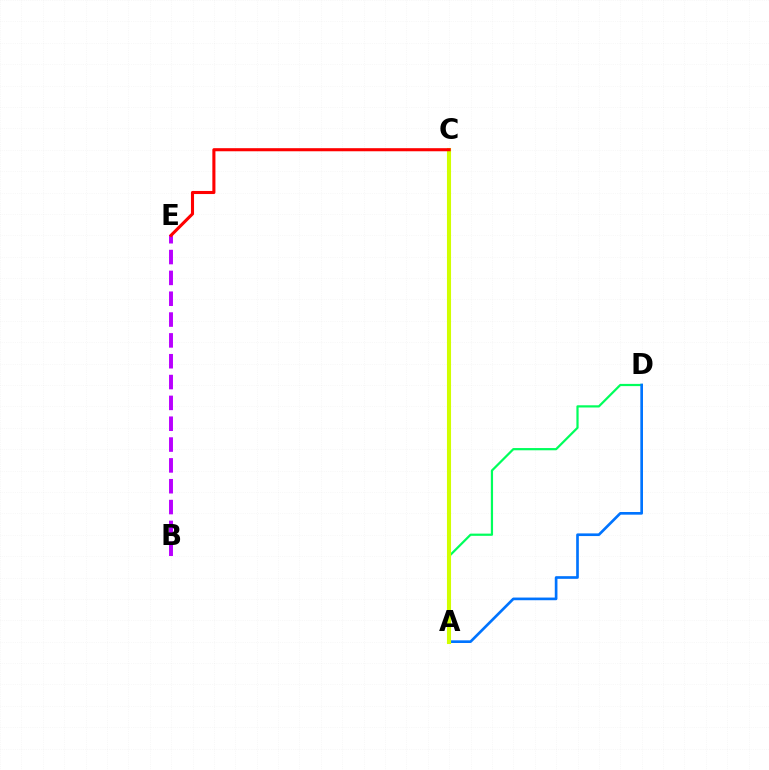{('A', 'D'): [{'color': '#00ff5c', 'line_style': 'solid', 'thickness': 1.6}, {'color': '#0074ff', 'line_style': 'solid', 'thickness': 1.92}], ('B', 'E'): [{'color': '#b900ff', 'line_style': 'dashed', 'thickness': 2.83}], ('A', 'C'): [{'color': '#d1ff00', 'line_style': 'solid', 'thickness': 2.94}], ('C', 'E'): [{'color': '#ff0000', 'line_style': 'solid', 'thickness': 2.22}]}